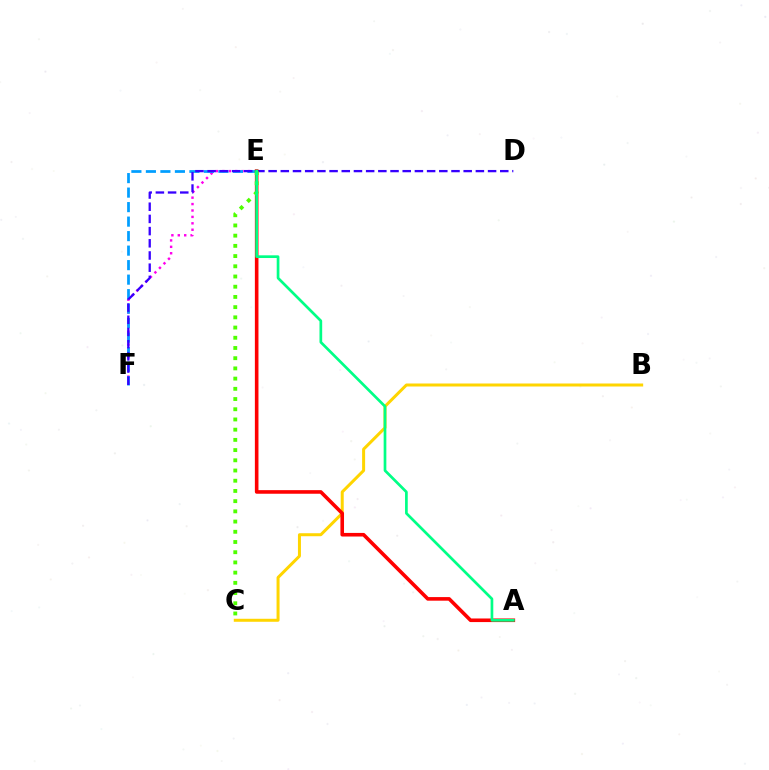{('E', 'F'): [{'color': '#ff00ed', 'line_style': 'dotted', 'thickness': 1.74}, {'color': '#009eff', 'line_style': 'dashed', 'thickness': 1.97}], ('B', 'C'): [{'color': '#ffd500', 'line_style': 'solid', 'thickness': 2.16}], ('D', 'F'): [{'color': '#3700ff', 'line_style': 'dashed', 'thickness': 1.66}], ('A', 'E'): [{'color': '#ff0000', 'line_style': 'solid', 'thickness': 2.59}, {'color': '#00ff86', 'line_style': 'solid', 'thickness': 1.94}], ('C', 'E'): [{'color': '#4fff00', 'line_style': 'dotted', 'thickness': 2.77}]}